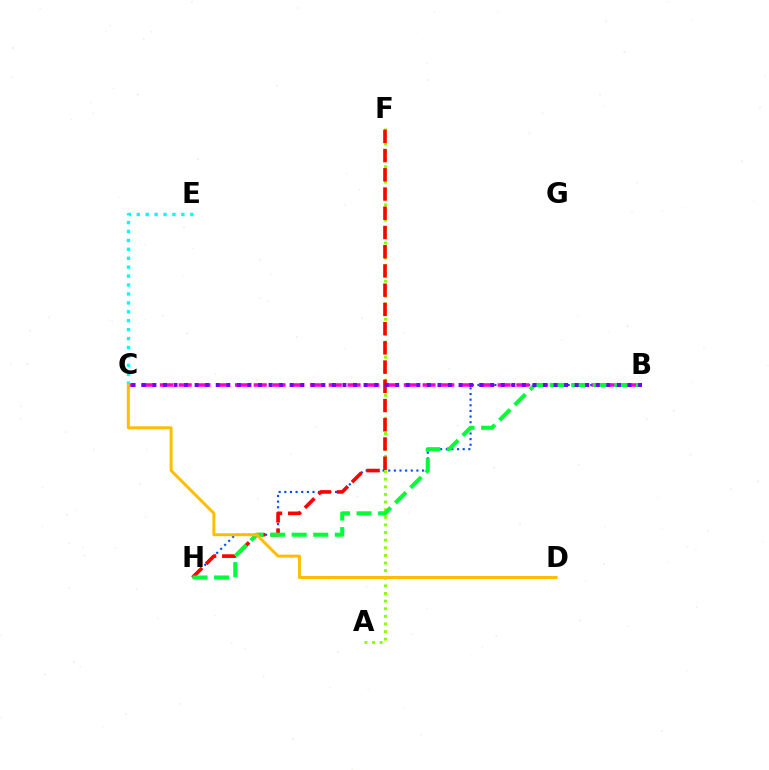{('B', 'H'): [{'color': '#004bff', 'line_style': 'dotted', 'thickness': 1.53}, {'color': '#00ff39', 'line_style': 'dashed', 'thickness': 2.93}], ('A', 'F'): [{'color': '#84ff00', 'line_style': 'dotted', 'thickness': 2.07}], ('B', 'C'): [{'color': '#ff00cf', 'line_style': 'dashed', 'thickness': 2.55}, {'color': '#7200ff', 'line_style': 'dotted', 'thickness': 2.87}], ('F', 'H'): [{'color': '#ff0000', 'line_style': 'dashed', 'thickness': 2.61}], ('C', 'E'): [{'color': '#00fff6', 'line_style': 'dotted', 'thickness': 2.42}], ('C', 'D'): [{'color': '#ffbd00', 'line_style': 'solid', 'thickness': 2.14}]}